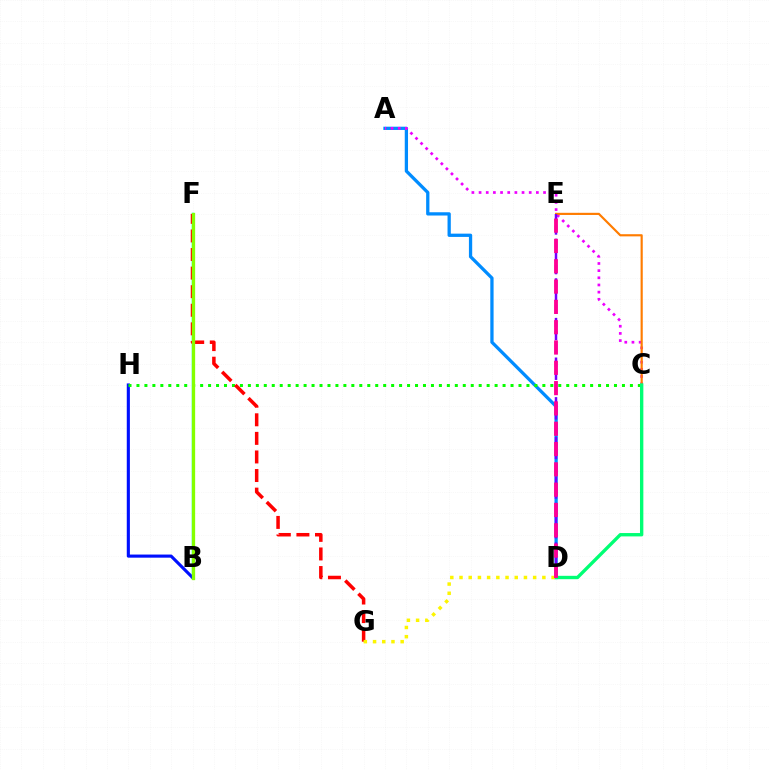{('A', 'D'): [{'color': '#008cff', 'line_style': 'solid', 'thickness': 2.36}], ('B', 'F'): [{'color': '#00fff6', 'line_style': 'solid', 'thickness': 1.77}, {'color': '#84ff00', 'line_style': 'solid', 'thickness': 2.36}], ('B', 'H'): [{'color': '#0010ff', 'line_style': 'solid', 'thickness': 2.25}], ('C', 'H'): [{'color': '#08ff00', 'line_style': 'dotted', 'thickness': 2.16}], ('A', 'C'): [{'color': '#ee00ff', 'line_style': 'dotted', 'thickness': 1.95}], ('C', 'E'): [{'color': '#ff7c00', 'line_style': 'solid', 'thickness': 1.56}], ('F', 'G'): [{'color': '#ff0000', 'line_style': 'dashed', 'thickness': 2.52}], ('C', 'D'): [{'color': '#00ff74', 'line_style': 'solid', 'thickness': 2.42}], ('D', 'E'): [{'color': '#7200ff', 'line_style': 'dashed', 'thickness': 1.79}, {'color': '#ff0094', 'line_style': 'dashed', 'thickness': 2.76}], ('D', 'G'): [{'color': '#fcf500', 'line_style': 'dotted', 'thickness': 2.5}]}